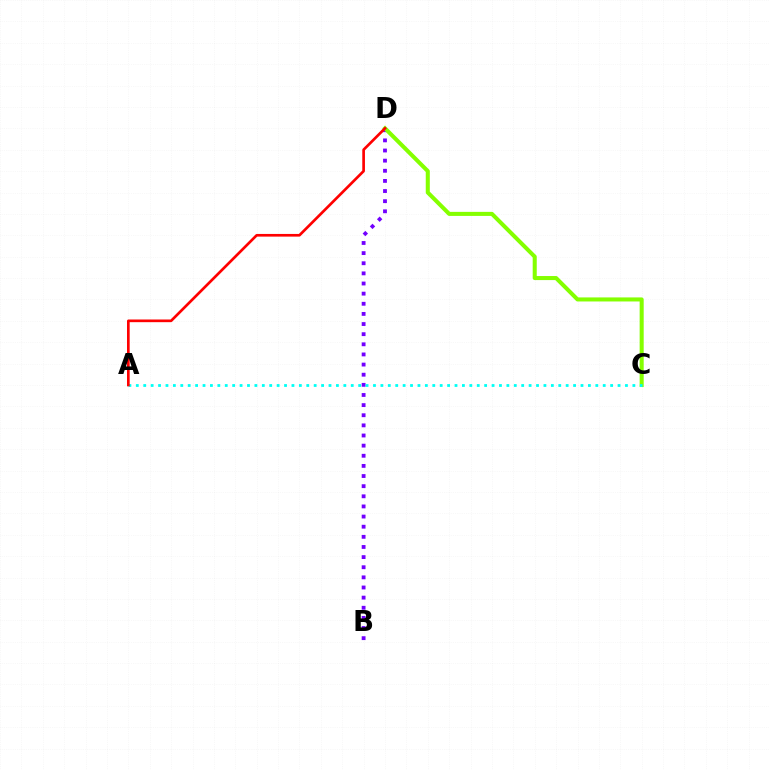{('B', 'D'): [{'color': '#7200ff', 'line_style': 'dotted', 'thickness': 2.75}], ('C', 'D'): [{'color': '#84ff00', 'line_style': 'solid', 'thickness': 2.92}], ('A', 'C'): [{'color': '#00fff6', 'line_style': 'dotted', 'thickness': 2.01}], ('A', 'D'): [{'color': '#ff0000', 'line_style': 'solid', 'thickness': 1.93}]}